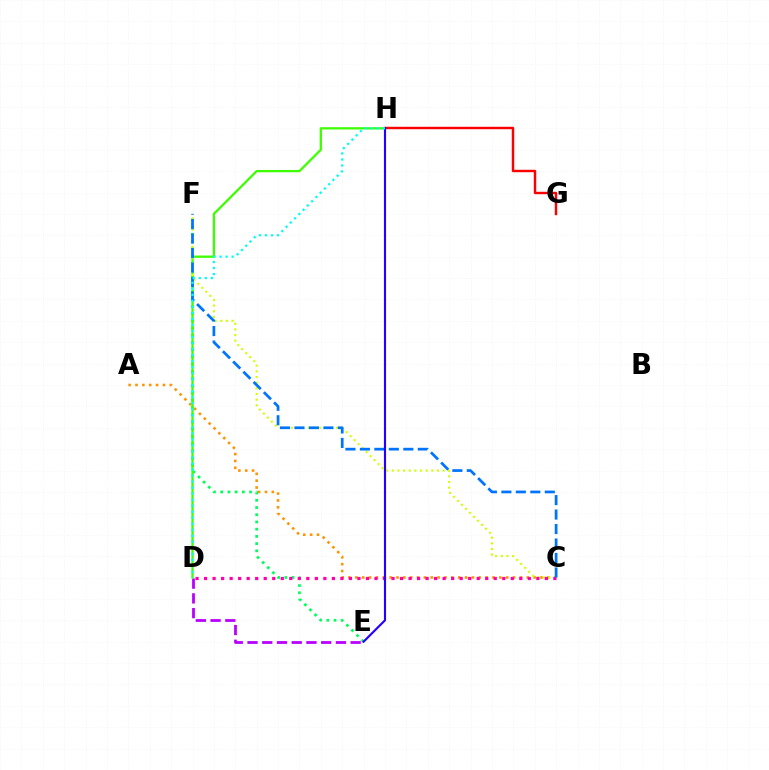{('E', 'F'): [{'color': '#00ff5c', 'line_style': 'dotted', 'thickness': 1.96}], ('A', 'C'): [{'color': '#ff9400', 'line_style': 'dotted', 'thickness': 1.86}], ('D', 'E'): [{'color': '#b900ff', 'line_style': 'dashed', 'thickness': 2.0}], ('D', 'H'): [{'color': '#3dff00', 'line_style': 'solid', 'thickness': 1.64}, {'color': '#00fff6', 'line_style': 'dotted', 'thickness': 1.64}], ('C', 'F'): [{'color': '#d1ff00', 'line_style': 'dotted', 'thickness': 1.53}, {'color': '#0074ff', 'line_style': 'dashed', 'thickness': 1.97}], ('G', 'H'): [{'color': '#ff0000', 'line_style': 'solid', 'thickness': 1.75}], ('C', 'D'): [{'color': '#ff00ac', 'line_style': 'dotted', 'thickness': 2.31}], ('E', 'H'): [{'color': '#2500ff', 'line_style': 'solid', 'thickness': 1.54}]}